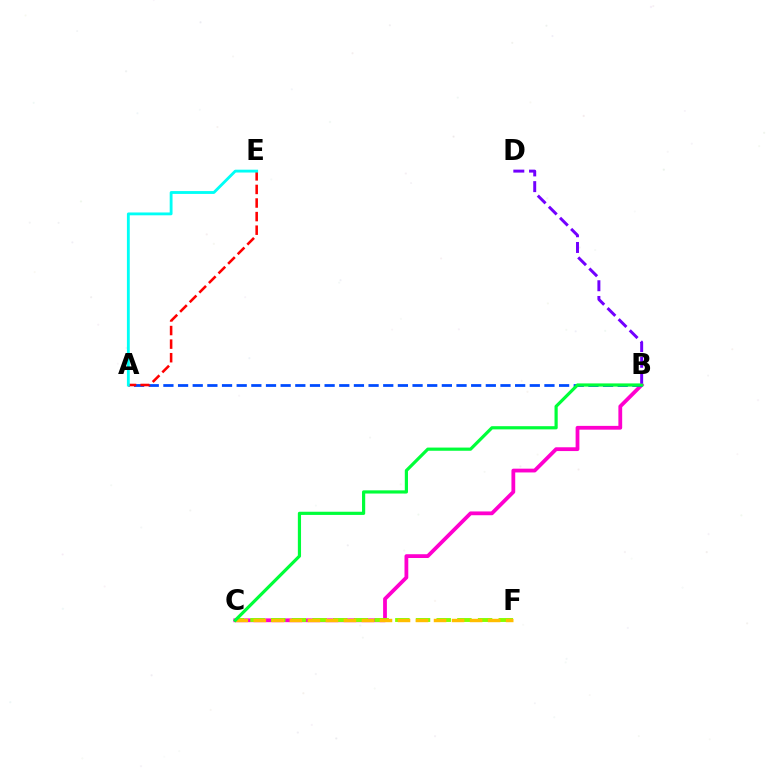{('B', 'C'): [{'color': '#ff00cf', 'line_style': 'solid', 'thickness': 2.72}, {'color': '#00ff39', 'line_style': 'solid', 'thickness': 2.29}], ('C', 'F'): [{'color': '#84ff00', 'line_style': 'dashed', 'thickness': 2.81}, {'color': '#ffbd00', 'line_style': 'dashed', 'thickness': 2.45}], ('A', 'B'): [{'color': '#004bff', 'line_style': 'dashed', 'thickness': 1.99}], ('B', 'D'): [{'color': '#7200ff', 'line_style': 'dashed', 'thickness': 2.13}], ('A', 'E'): [{'color': '#ff0000', 'line_style': 'dashed', 'thickness': 1.84}, {'color': '#00fff6', 'line_style': 'solid', 'thickness': 2.05}]}